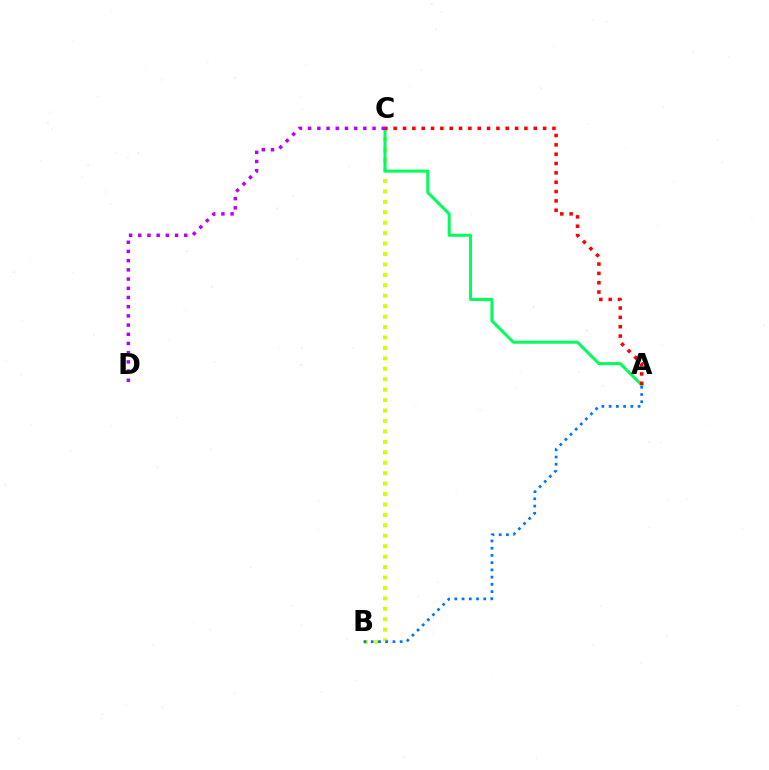{('B', 'C'): [{'color': '#d1ff00', 'line_style': 'dotted', 'thickness': 2.84}], ('A', 'C'): [{'color': '#00ff5c', 'line_style': 'solid', 'thickness': 2.18}, {'color': '#ff0000', 'line_style': 'dotted', 'thickness': 2.54}], ('A', 'B'): [{'color': '#0074ff', 'line_style': 'dotted', 'thickness': 1.97}], ('C', 'D'): [{'color': '#b900ff', 'line_style': 'dotted', 'thickness': 2.5}]}